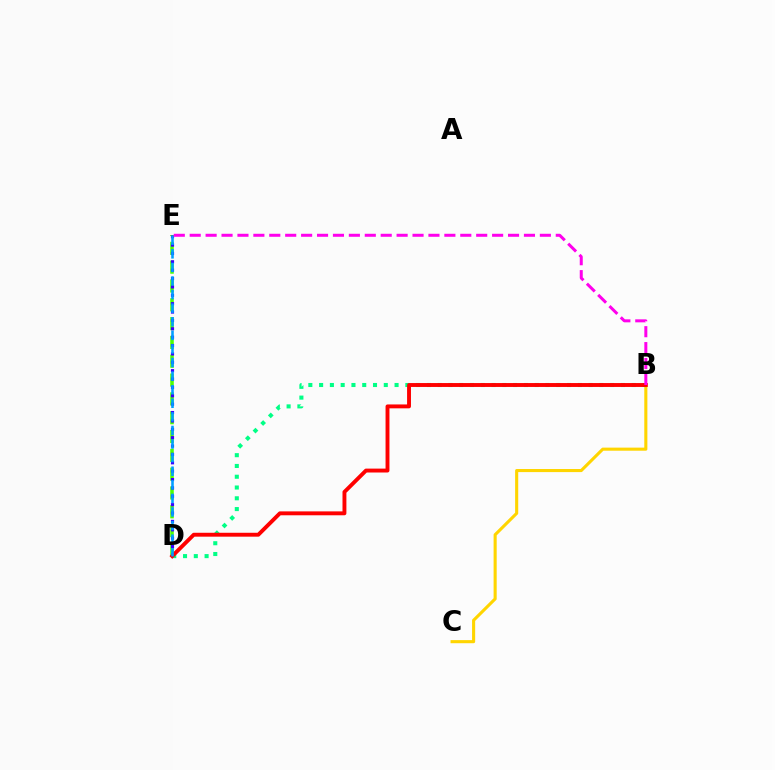{('D', 'E'): [{'color': '#4fff00', 'line_style': 'dashed', 'thickness': 2.56}, {'color': '#3700ff', 'line_style': 'dotted', 'thickness': 2.28}, {'color': '#009eff', 'line_style': 'dashed', 'thickness': 1.85}], ('B', 'C'): [{'color': '#ffd500', 'line_style': 'solid', 'thickness': 2.23}], ('B', 'D'): [{'color': '#00ff86', 'line_style': 'dotted', 'thickness': 2.93}, {'color': '#ff0000', 'line_style': 'solid', 'thickness': 2.81}], ('B', 'E'): [{'color': '#ff00ed', 'line_style': 'dashed', 'thickness': 2.16}]}